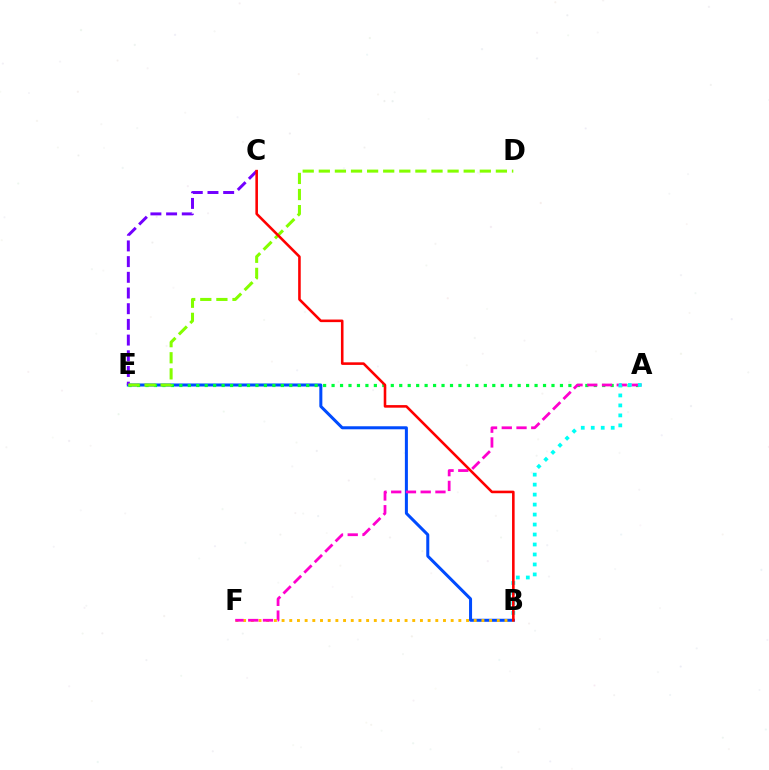{('B', 'E'): [{'color': '#004bff', 'line_style': 'solid', 'thickness': 2.18}], ('C', 'E'): [{'color': '#7200ff', 'line_style': 'dashed', 'thickness': 2.13}], ('A', 'E'): [{'color': '#00ff39', 'line_style': 'dotted', 'thickness': 2.3}], ('D', 'E'): [{'color': '#84ff00', 'line_style': 'dashed', 'thickness': 2.19}], ('B', 'F'): [{'color': '#ffbd00', 'line_style': 'dotted', 'thickness': 2.09}], ('A', 'F'): [{'color': '#ff00cf', 'line_style': 'dashed', 'thickness': 2.0}], ('A', 'B'): [{'color': '#00fff6', 'line_style': 'dotted', 'thickness': 2.71}], ('B', 'C'): [{'color': '#ff0000', 'line_style': 'solid', 'thickness': 1.86}]}